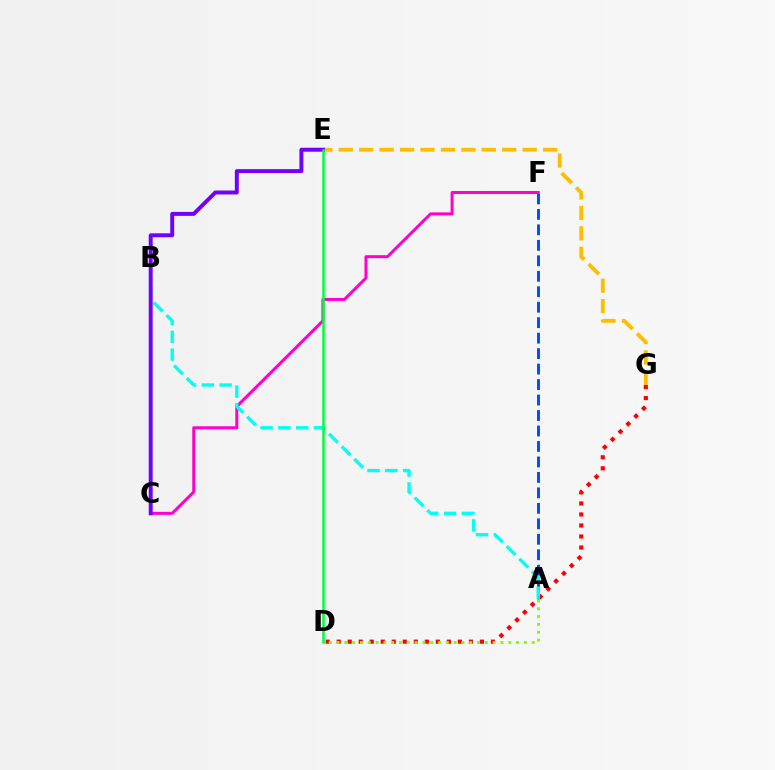{('A', 'F'): [{'color': '#004bff', 'line_style': 'dashed', 'thickness': 2.1}], ('D', 'G'): [{'color': '#ff0000', 'line_style': 'dotted', 'thickness': 2.99}], ('C', 'F'): [{'color': '#ff00cf', 'line_style': 'solid', 'thickness': 2.16}], ('A', 'D'): [{'color': '#84ff00', 'line_style': 'dotted', 'thickness': 2.12}], ('A', 'B'): [{'color': '#00fff6', 'line_style': 'dashed', 'thickness': 2.42}], ('E', 'G'): [{'color': '#ffbd00', 'line_style': 'dashed', 'thickness': 2.78}], ('C', 'E'): [{'color': '#7200ff', 'line_style': 'solid', 'thickness': 2.84}], ('D', 'E'): [{'color': '#00ff39', 'line_style': 'solid', 'thickness': 1.81}]}